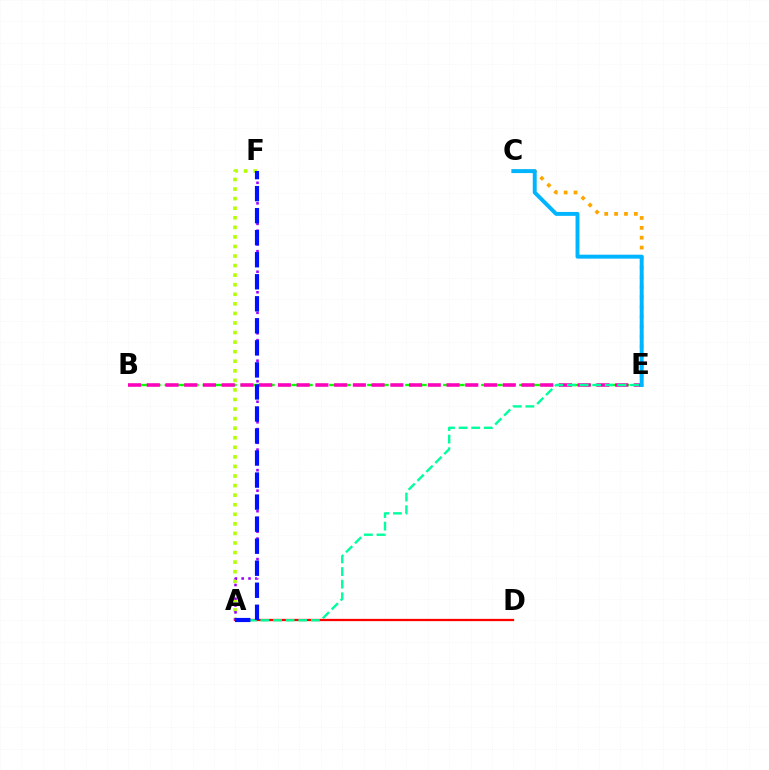{('A', 'F'): [{'color': '#b3ff00', 'line_style': 'dotted', 'thickness': 2.6}, {'color': '#9b00ff', 'line_style': 'dotted', 'thickness': 1.86}, {'color': '#0010ff', 'line_style': 'dashed', 'thickness': 2.99}], ('A', 'D'): [{'color': '#ff0000', 'line_style': 'solid', 'thickness': 1.64}], ('B', 'E'): [{'color': '#08ff00', 'line_style': 'dashed', 'thickness': 1.72}, {'color': '#ff00bd', 'line_style': 'dashed', 'thickness': 2.55}], ('C', 'E'): [{'color': '#ffa500', 'line_style': 'dotted', 'thickness': 2.69}, {'color': '#00b5ff', 'line_style': 'solid', 'thickness': 2.83}], ('A', 'E'): [{'color': '#00ff9d', 'line_style': 'dashed', 'thickness': 1.71}]}